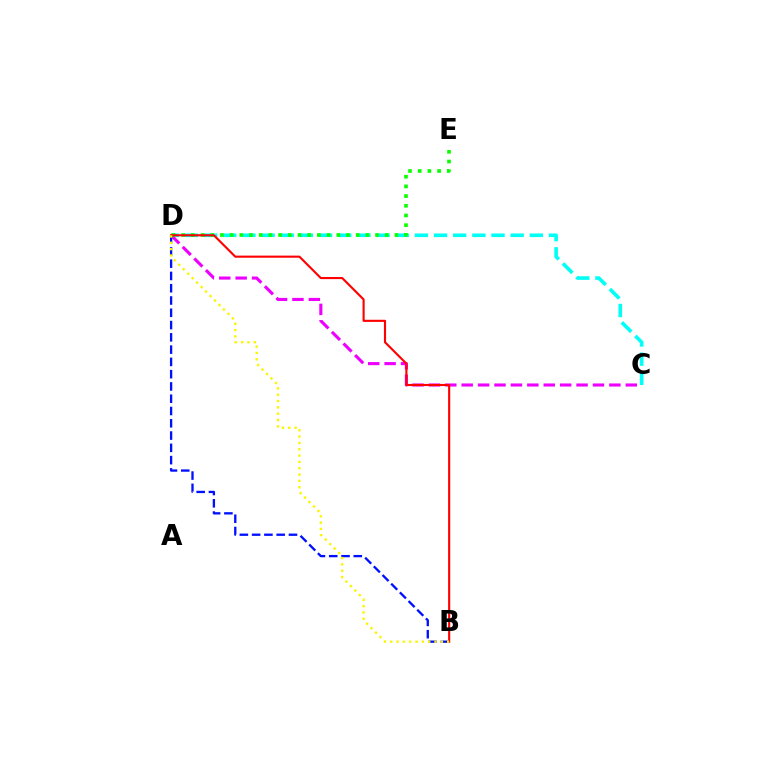{('C', 'D'): [{'color': '#00fff6', 'line_style': 'dashed', 'thickness': 2.6}, {'color': '#ee00ff', 'line_style': 'dashed', 'thickness': 2.23}], ('D', 'E'): [{'color': '#08ff00', 'line_style': 'dotted', 'thickness': 2.63}], ('B', 'D'): [{'color': '#0010ff', 'line_style': 'dashed', 'thickness': 1.67}, {'color': '#ff0000', 'line_style': 'solid', 'thickness': 1.52}, {'color': '#fcf500', 'line_style': 'dotted', 'thickness': 1.72}]}